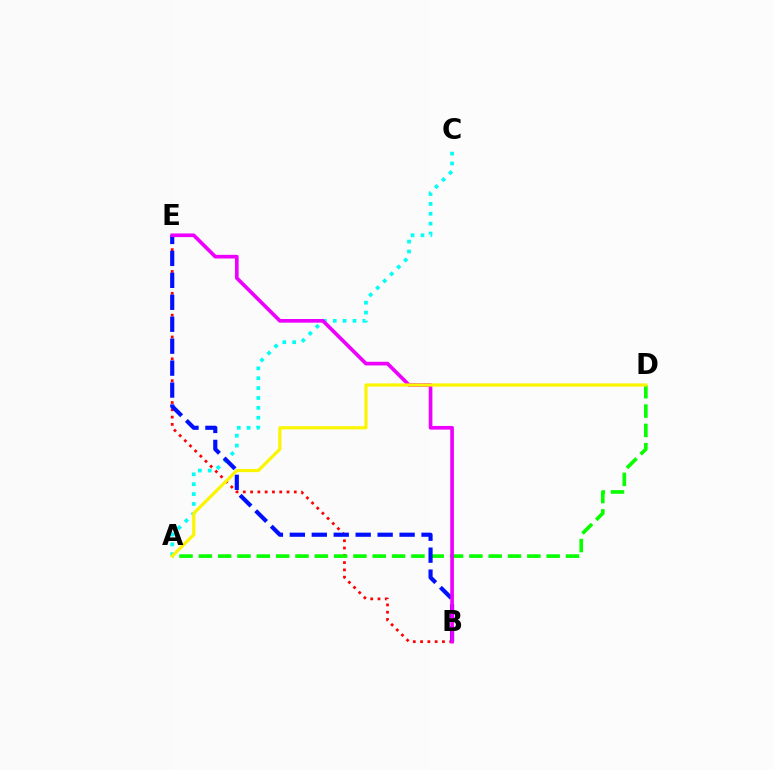{('A', 'C'): [{'color': '#00fff6', 'line_style': 'dotted', 'thickness': 2.68}], ('B', 'E'): [{'color': '#ff0000', 'line_style': 'dotted', 'thickness': 1.98}, {'color': '#0010ff', 'line_style': 'dashed', 'thickness': 2.98}, {'color': '#ee00ff', 'line_style': 'solid', 'thickness': 2.63}], ('A', 'D'): [{'color': '#08ff00', 'line_style': 'dashed', 'thickness': 2.63}, {'color': '#fcf500', 'line_style': 'solid', 'thickness': 2.29}]}